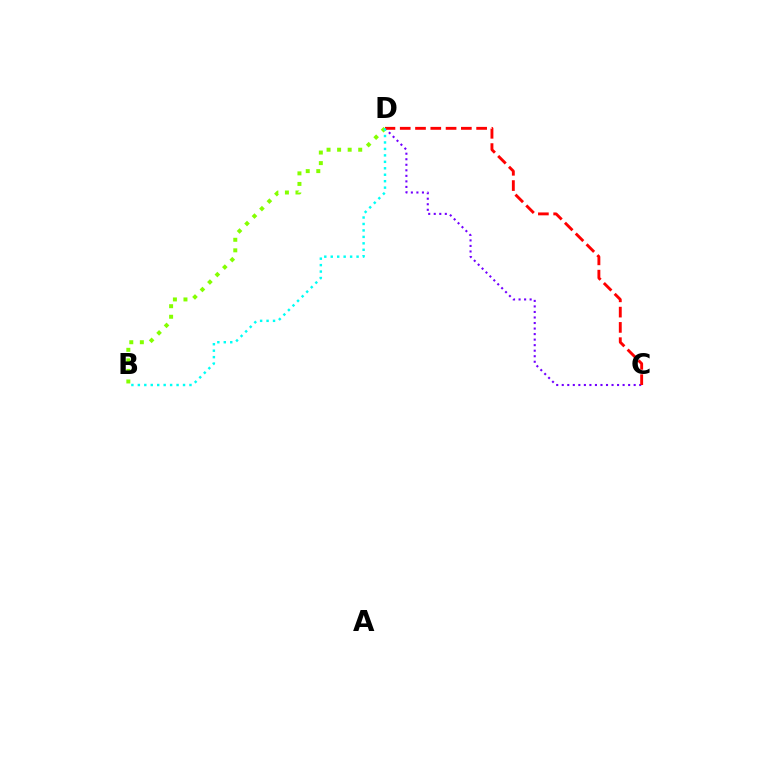{('C', 'D'): [{'color': '#7200ff', 'line_style': 'dotted', 'thickness': 1.5}, {'color': '#ff0000', 'line_style': 'dashed', 'thickness': 2.08}], ('B', 'D'): [{'color': '#84ff00', 'line_style': 'dotted', 'thickness': 2.87}, {'color': '#00fff6', 'line_style': 'dotted', 'thickness': 1.75}]}